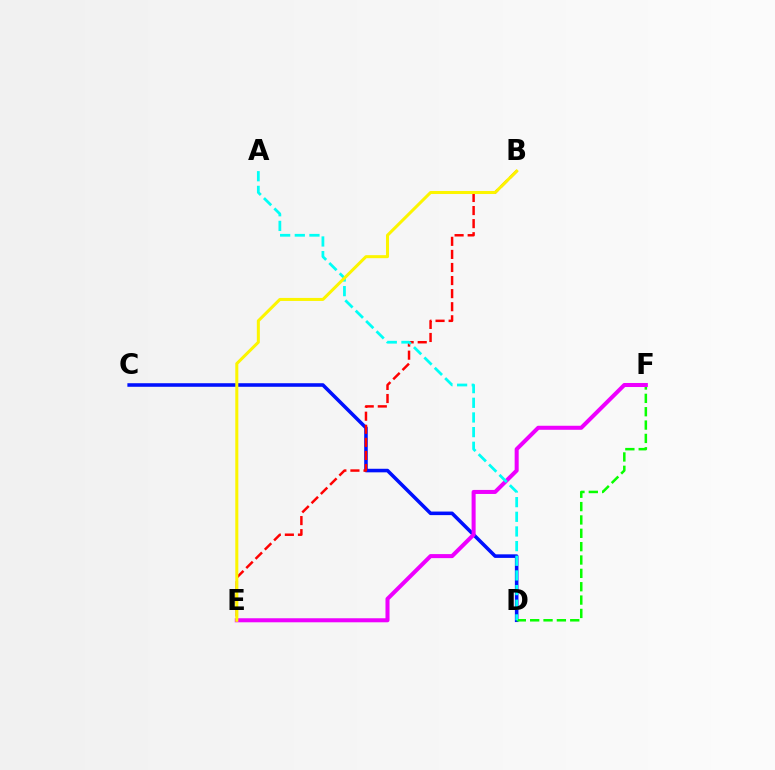{('C', 'D'): [{'color': '#0010ff', 'line_style': 'solid', 'thickness': 2.57}], ('B', 'E'): [{'color': '#ff0000', 'line_style': 'dashed', 'thickness': 1.78}, {'color': '#fcf500', 'line_style': 'solid', 'thickness': 2.18}], ('D', 'F'): [{'color': '#08ff00', 'line_style': 'dashed', 'thickness': 1.81}], ('E', 'F'): [{'color': '#ee00ff', 'line_style': 'solid', 'thickness': 2.9}], ('A', 'D'): [{'color': '#00fff6', 'line_style': 'dashed', 'thickness': 1.99}]}